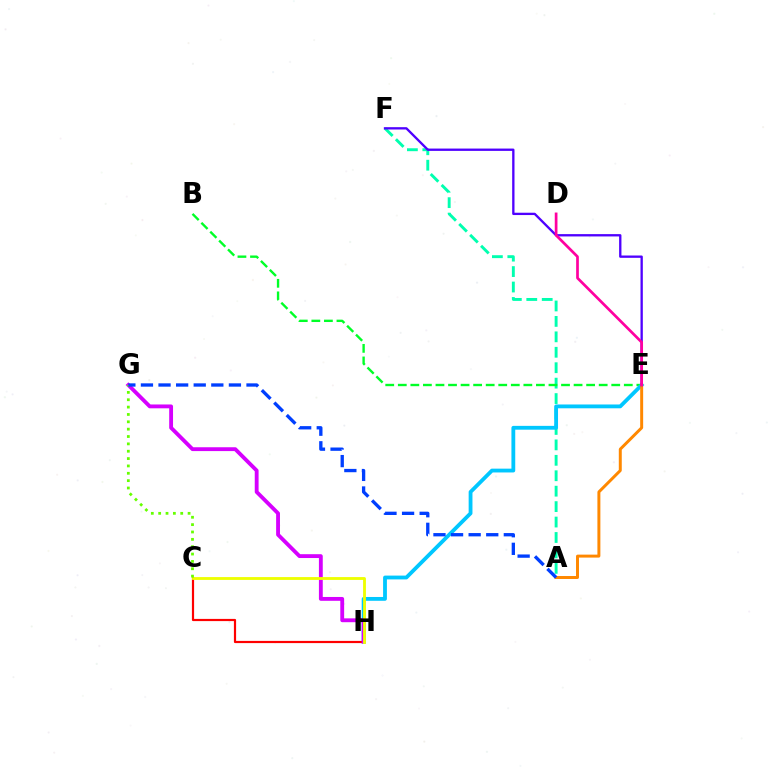{('A', 'F'): [{'color': '#00ffaf', 'line_style': 'dashed', 'thickness': 2.1}], ('B', 'E'): [{'color': '#00ff27', 'line_style': 'dashed', 'thickness': 1.71}], ('E', 'H'): [{'color': '#00c7ff', 'line_style': 'solid', 'thickness': 2.75}], ('C', 'H'): [{'color': '#ff0000', 'line_style': 'solid', 'thickness': 1.58}, {'color': '#eeff00', 'line_style': 'solid', 'thickness': 2.04}], ('G', 'H'): [{'color': '#d600ff', 'line_style': 'solid', 'thickness': 2.77}], ('A', 'E'): [{'color': '#ff8800', 'line_style': 'solid', 'thickness': 2.14}], ('E', 'F'): [{'color': '#4f00ff', 'line_style': 'solid', 'thickness': 1.67}], ('C', 'G'): [{'color': '#66ff00', 'line_style': 'dotted', 'thickness': 2.0}], ('D', 'E'): [{'color': '#ff00a0', 'line_style': 'solid', 'thickness': 1.95}], ('A', 'G'): [{'color': '#003fff', 'line_style': 'dashed', 'thickness': 2.39}]}